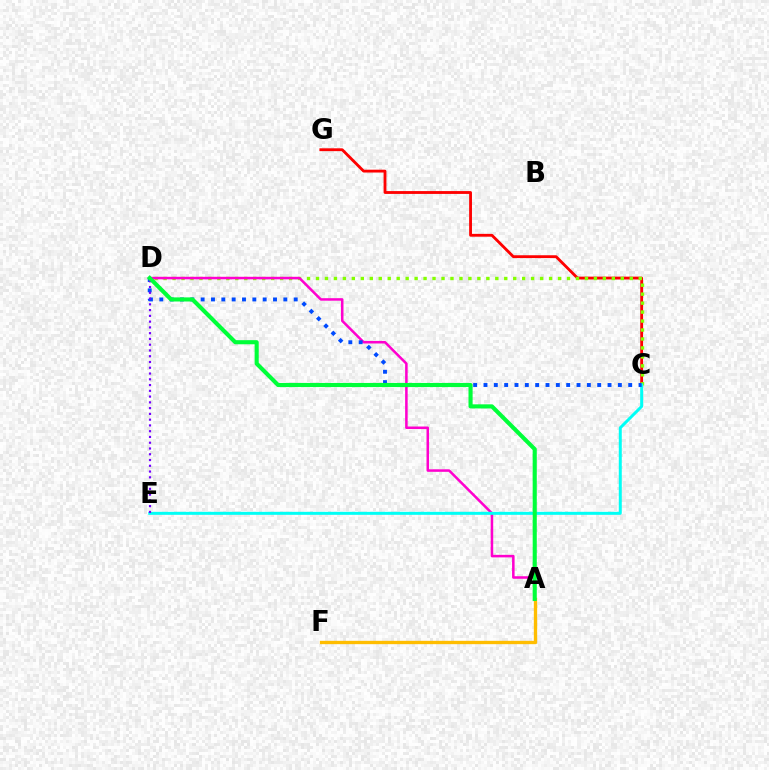{('C', 'G'): [{'color': '#ff0000', 'line_style': 'solid', 'thickness': 2.04}], ('C', 'D'): [{'color': '#84ff00', 'line_style': 'dotted', 'thickness': 2.44}, {'color': '#004bff', 'line_style': 'dotted', 'thickness': 2.81}], ('A', 'D'): [{'color': '#ff00cf', 'line_style': 'solid', 'thickness': 1.82}, {'color': '#00ff39', 'line_style': 'solid', 'thickness': 2.96}], ('C', 'E'): [{'color': '#00fff6', 'line_style': 'solid', 'thickness': 2.15}], ('A', 'F'): [{'color': '#ffbd00', 'line_style': 'solid', 'thickness': 2.4}], ('D', 'E'): [{'color': '#7200ff', 'line_style': 'dotted', 'thickness': 1.57}]}